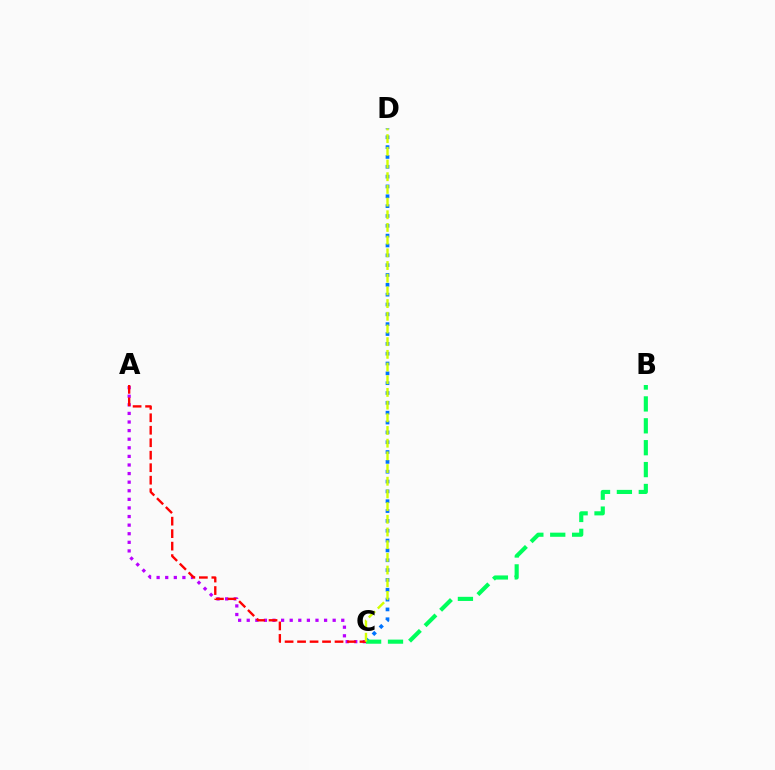{('A', 'C'): [{'color': '#b900ff', 'line_style': 'dotted', 'thickness': 2.33}, {'color': '#ff0000', 'line_style': 'dashed', 'thickness': 1.7}], ('C', 'D'): [{'color': '#0074ff', 'line_style': 'dotted', 'thickness': 2.67}, {'color': '#d1ff00', 'line_style': 'dashed', 'thickness': 1.72}], ('B', 'C'): [{'color': '#00ff5c', 'line_style': 'dashed', 'thickness': 2.97}]}